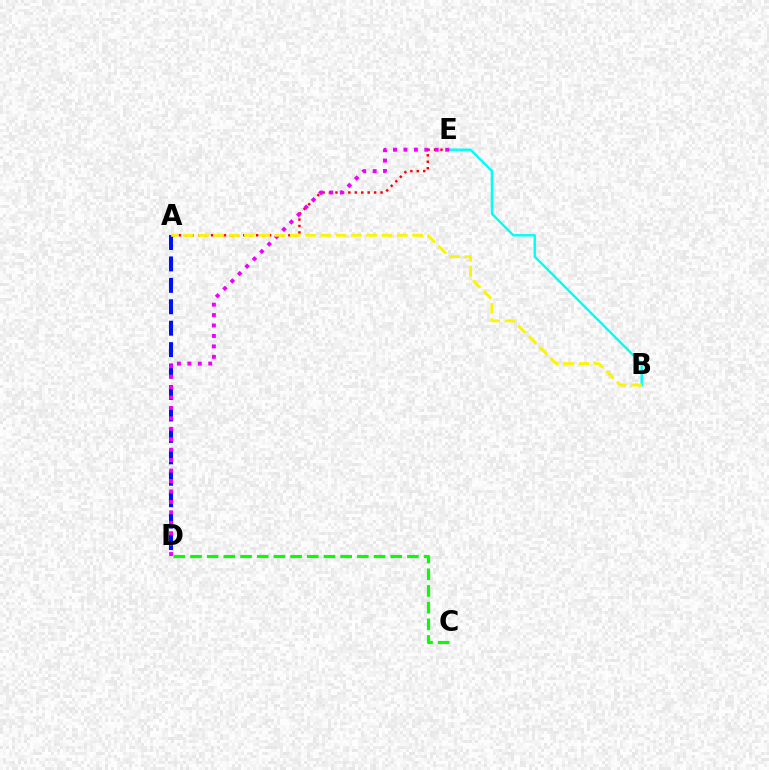{('B', 'E'): [{'color': '#00fff6', 'line_style': 'solid', 'thickness': 1.75}], ('A', 'D'): [{'color': '#0010ff', 'line_style': 'dashed', 'thickness': 2.91}], ('C', 'D'): [{'color': '#08ff00', 'line_style': 'dashed', 'thickness': 2.27}], ('A', 'E'): [{'color': '#ff0000', 'line_style': 'dotted', 'thickness': 1.75}], ('D', 'E'): [{'color': '#ee00ff', 'line_style': 'dotted', 'thickness': 2.84}], ('A', 'B'): [{'color': '#fcf500', 'line_style': 'dashed', 'thickness': 2.08}]}